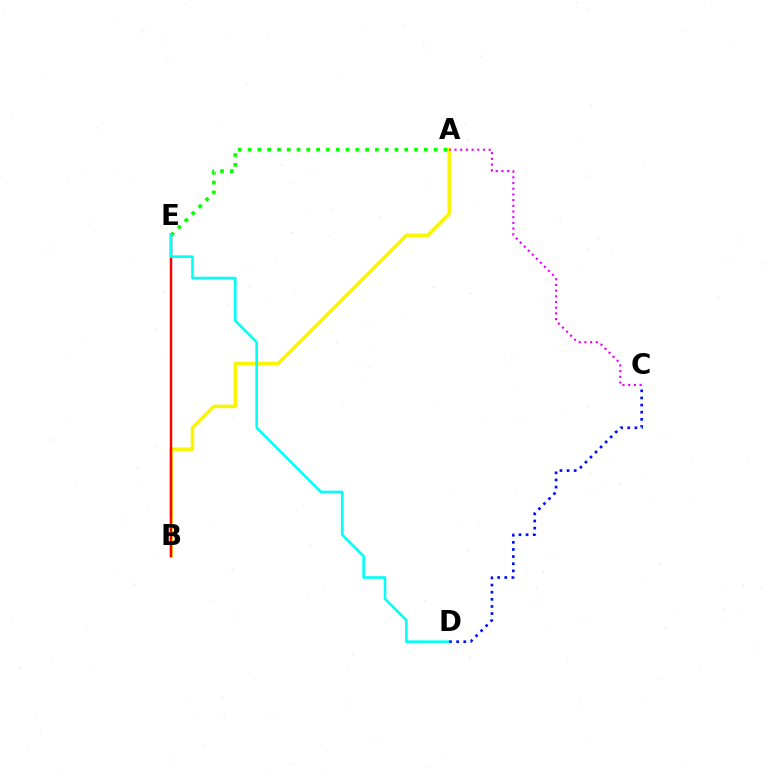{('A', 'B'): [{'color': '#fcf500', 'line_style': 'solid', 'thickness': 2.54}], ('A', 'C'): [{'color': '#ee00ff', 'line_style': 'dotted', 'thickness': 1.55}], ('A', 'E'): [{'color': '#08ff00', 'line_style': 'dotted', 'thickness': 2.66}], ('B', 'E'): [{'color': '#ff0000', 'line_style': 'solid', 'thickness': 1.78}], ('D', 'E'): [{'color': '#00fff6', 'line_style': 'solid', 'thickness': 1.88}], ('C', 'D'): [{'color': '#0010ff', 'line_style': 'dotted', 'thickness': 1.94}]}